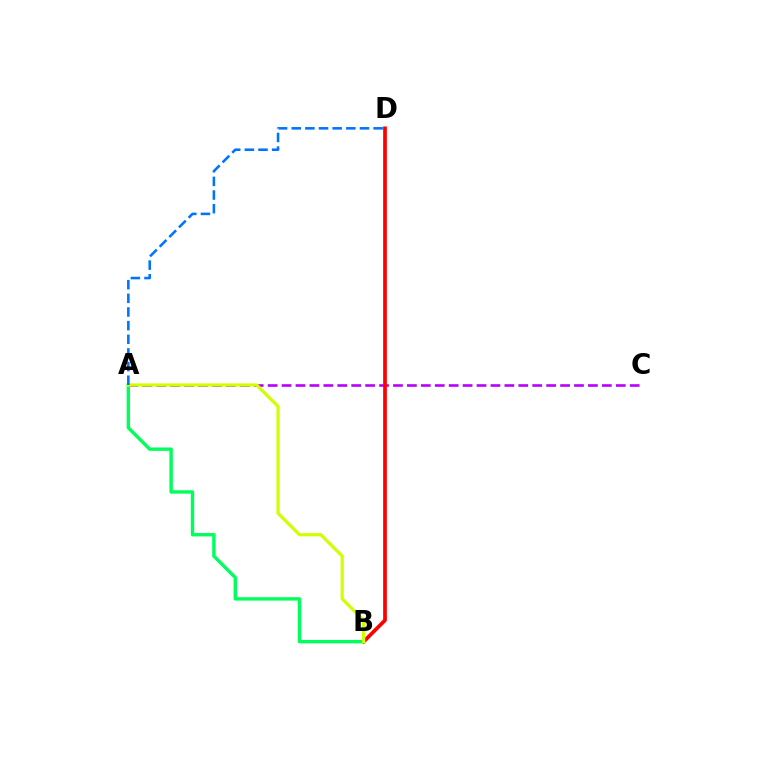{('A', 'C'): [{'color': '#b900ff', 'line_style': 'dashed', 'thickness': 1.89}], ('B', 'D'): [{'color': '#ff0000', 'line_style': 'solid', 'thickness': 2.68}], ('A', 'B'): [{'color': '#00ff5c', 'line_style': 'solid', 'thickness': 2.45}, {'color': '#d1ff00', 'line_style': 'solid', 'thickness': 2.31}], ('A', 'D'): [{'color': '#0074ff', 'line_style': 'dashed', 'thickness': 1.85}]}